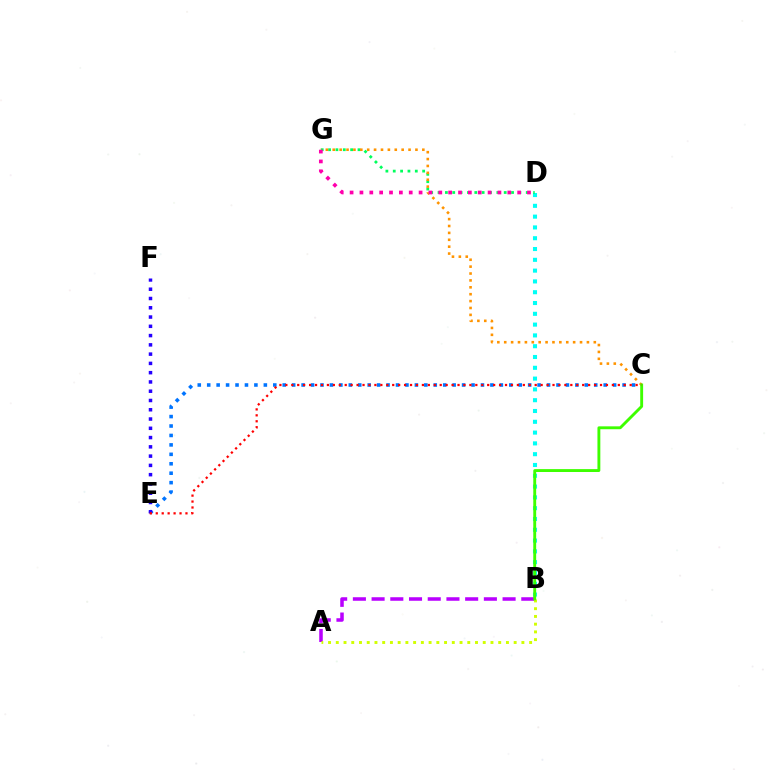{('A', 'B'): [{'color': '#b900ff', 'line_style': 'dashed', 'thickness': 2.54}, {'color': '#d1ff00', 'line_style': 'dotted', 'thickness': 2.1}], ('C', 'E'): [{'color': '#0074ff', 'line_style': 'dotted', 'thickness': 2.56}, {'color': '#ff0000', 'line_style': 'dotted', 'thickness': 1.61}], ('B', 'D'): [{'color': '#00fff6', 'line_style': 'dotted', 'thickness': 2.93}], ('D', 'G'): [{'color': '#00ff5c', 'line_style': 'dotted', 'thickness': 2.0}, {'color': '#ff00ac', 'line_style': 'dotted', 'thickness': 2.68}], ('C', 'G'): [{'color': '#ff9400', 'line_style': 'dotted', 'thickness': 1.87}], ('E', 'F'): [{'color': '#2500ff', 'line_style': 'dotted', 'thickness': 2.52}], ('B', 'C'): [{'color': '#3dff00', 'line_style': 'solid', 'thickness': 2.07}]}